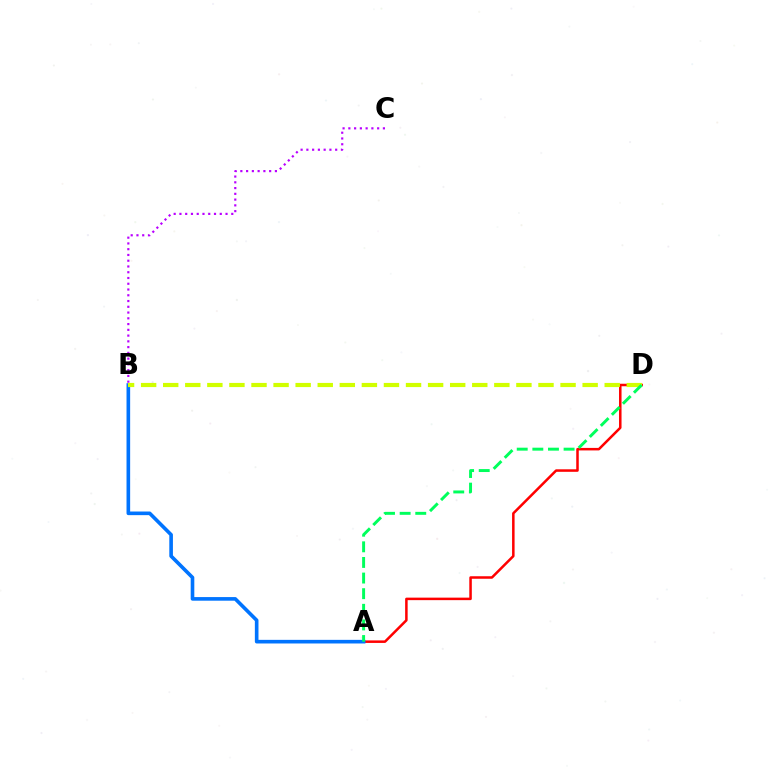{('B', 'C'): [{'color': '#b900ff', 'line_style': 'dotted', 'thickness': 1.57}], ('A', 'D'): [{'color': '#ff0000', 'line_style': 'solid', 'thickness': 1.81}, {'color': '#00ff5c', 'line_style': 'dashed', 'thickness': 2.12}], ('A', 'B'): [{'color': '#0074ff', 'line_style': 'solid', 'thickness': 2.61}], ('B', 'D'): [{'color': '#d1ff00', 'line_style': 'dashed', 'thickness': 3.0}]}